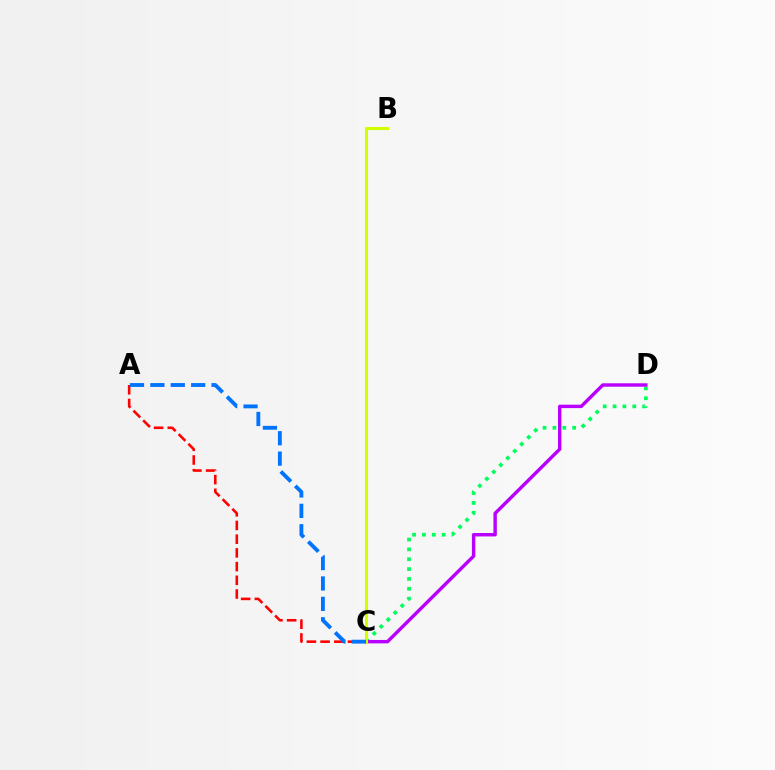{('A', 'C'): [{'color': '#ff0000', 'line_style': 'dashed', 'thickness': 1.86}, {'color': '#0074ff', 'line_style': 'dashed', 'thickness': 2.77}], ('C', 'D'): [{'color': '#00ff5c', 'line_style': 'dotted', 'thickness': 2.68}, {'color': '#b900ff', 'line_style': 'solid', 'thickness': 2.46}], ('B', 'C'): [{'color': '#d1ff00', 'line_style': 'solid', 'thickness': 2.23}]}